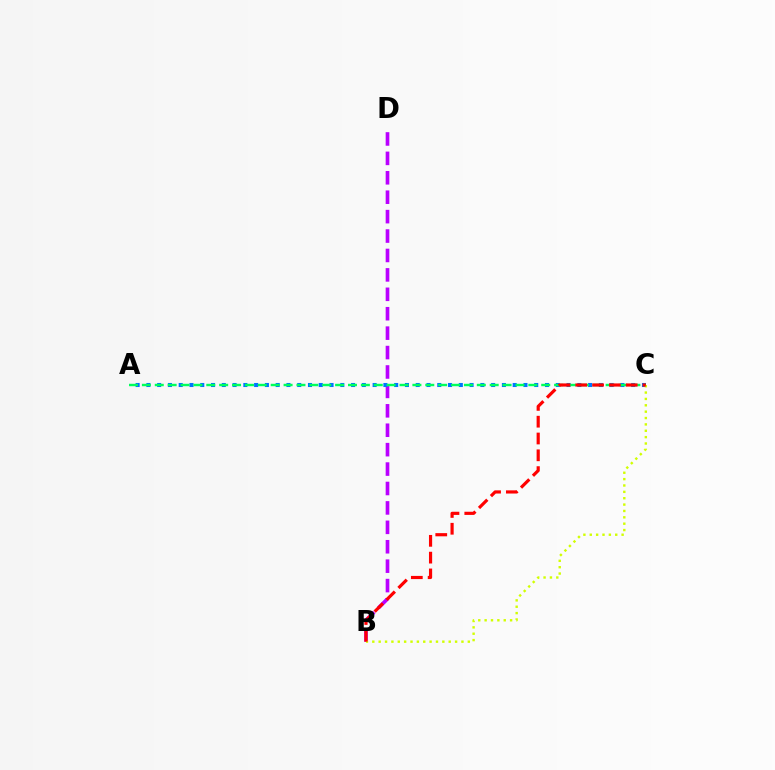{('B', 'D'): [{'color': '#b900ff', 'line_style': 'dashed', 'thickness': 2.64}], ('A', 'C'): [{'color': '#0074ff', 'line_style': 'dotted', 'thickness': 2.93}, {'color': '#00ff5c', 'line_style': 'dashed', 'thickness': 1.75}], ('B', 'C'): [{'color': '#d1ff00', 'line_style': 'dotted', 'thickness': 1.73}, {'color': '#ff0000', 'line_style': 'dashed', 'thickness': 2.28}]}